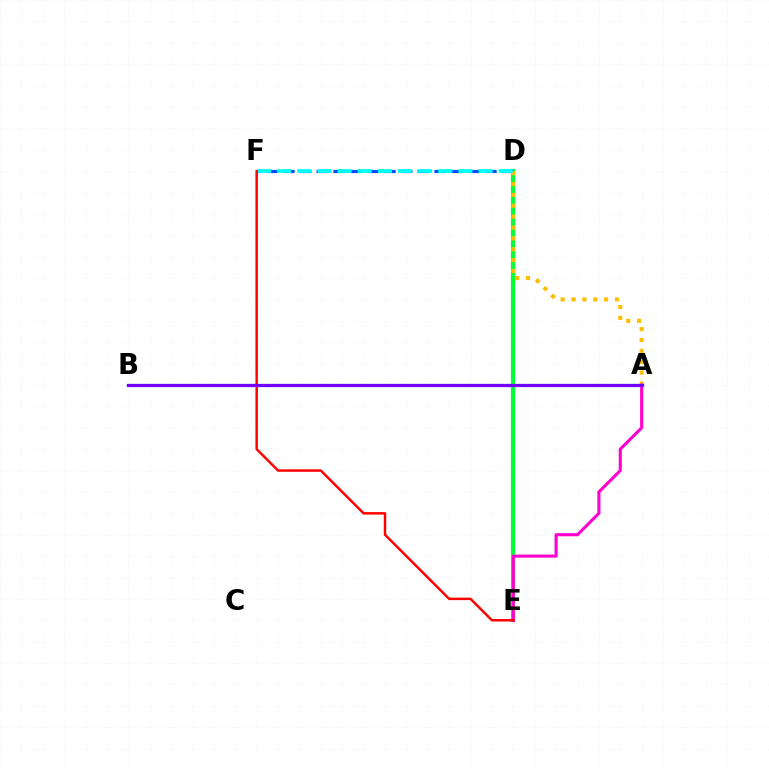{('D', 'E'): [{'color': '#00ff39', 'line_style': 'solid', 'thickness': 3.0}], ('D', 'F'): [{'color': '#004bff', 'line_style': 'dashed', 'thickness': 2.29}, {'color': '#00fff6', 'line_style': 'dashed', 'thickness': 2.74}], ('A', 'B'): [{'color': '#84ff00', 'line_style': 'dashed', 'thickness': 1.58}, {'color': '#7200ff', 'line_style': 'solid', 'thickness': 2.33}], ('A', 'D'): [{'color': '#ffbd00', 'line_style': 'dotted', 'thickness': 2.95}], ('A', 'E'): [{'color': '#ff00cf', 'line_style': 'solid', 'thickness': 2.22}], ('E', 'F'): [{'color': '#ff0000', 'line_style': 'solid', 'thickness': 1.78}]}